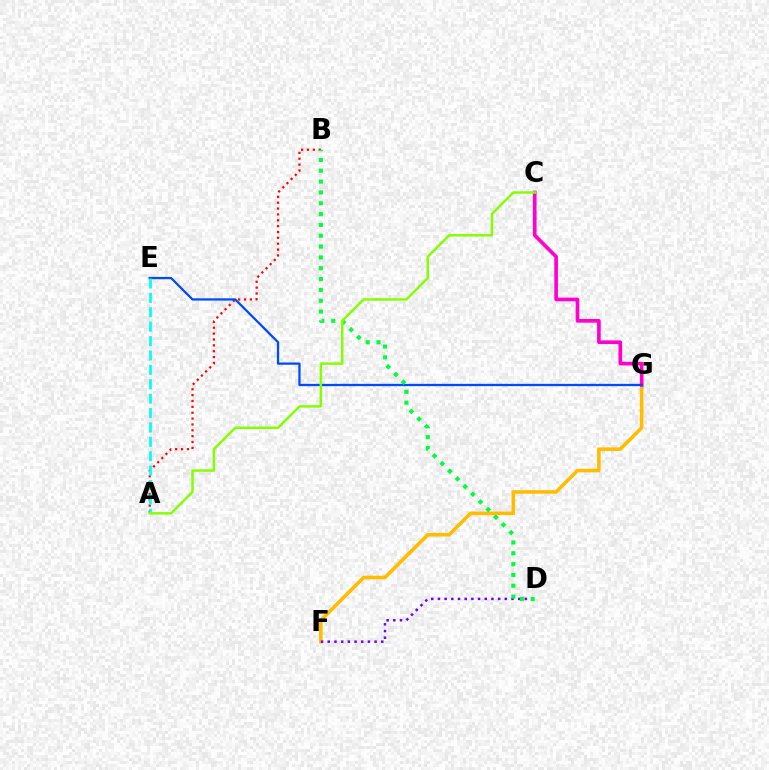{('F', 'G'): [{'color': '#ffbd00', 'line_style': 'solid', 'thickness': 2.57}], ('C', 'G'): [{'color': '#ff00cf', 'line_style': 'solid', 'thickness': 2.63}], ('D', 'F'): [{'color': '#7200ff', 'line_style': 'dotted', 'thickness': 1.82}], ('A', 'B'): [{'color': '#ff0000', 'line_style': 'dotted', 'thickness': 1.59}], ('E', 'G'): [{'color': '#004bff', 'line_style': 'solid', 'thickness': 1.63}], ('A', 'E'): [{'color': '#00fff6', 'line_style': 'dashed', 'thickness': 1.96}], ('B', 'D'): [{'color': '#00ff39', 'line_style': 'dotted', 'thickness': 2.94}], ('A', 'C'): [{'color': '#84ff00', 'line_style': 'solid', 'thickness': 1.76}]}